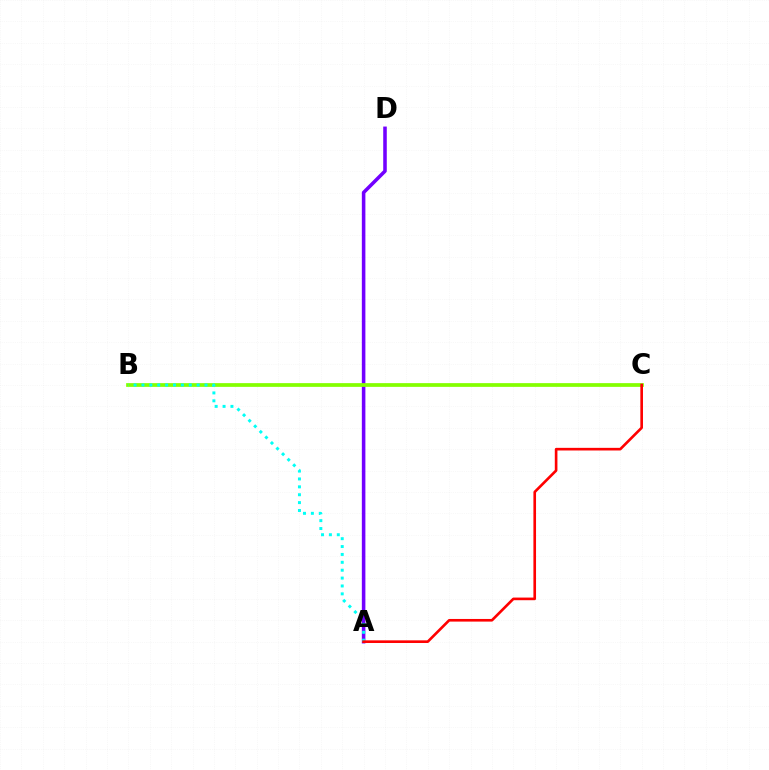{('A', 'D'): [{'color': '#7200ff', 'line_style': 'solid', 'thickness': 2.56}], ('B', 'C'): [{'color': '#84ff00', 'line_style': 'solid', 'thickness': 2.68}], ('A', 'B'): [{'color': '#00fff6', 'line_style': 'dotted', 'thickness': 2.14}], ('A', 'C'): [{'color': '#ff0000', 'line_style': 'solid', 'thickness': 1.9}]}